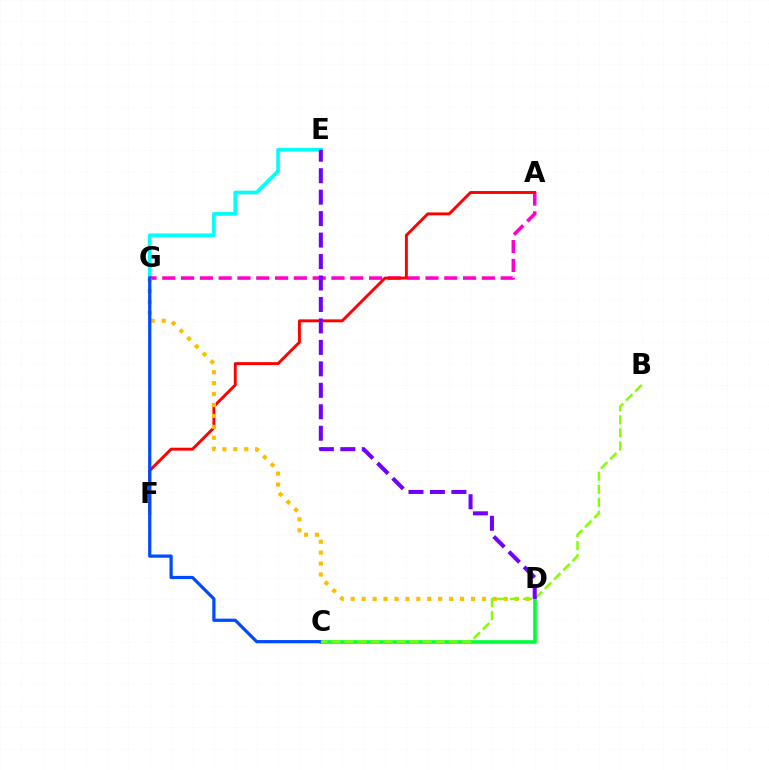{('E', 'G'): [{'color': '#00fff6', 'line_style': 'solid', 'thickness': 2.65}], ('C', 'D'): [{'color': '#00ff39', 'line_style': 'solid', 'thickness': 2.62}], ('A', 'G'): [{'color': '#ff00cf', 'line_style': 'dashed', 'thickness': 2.55}], ('A', 'F'): [{'color': '#ff0000', 'line_style': 'solid', 'thickness': 2.1}], ('D', 'G'): [{'color': '#ffbd00', 'line_style': 'dotted', 'thickness': 2.97}], ('C', 'G'): [{'color': '#004bff', 'line_style': 'solid', 'thickness': 2.32}], ('B', 'C'): [{'color': '#84ff00', 'line_style': 'dashed', 'thickness': 1.77}], ('D', 'E'): [{'color': '#7200ff', 'line_style': 'dashed', 'thickness': 2.92}]}